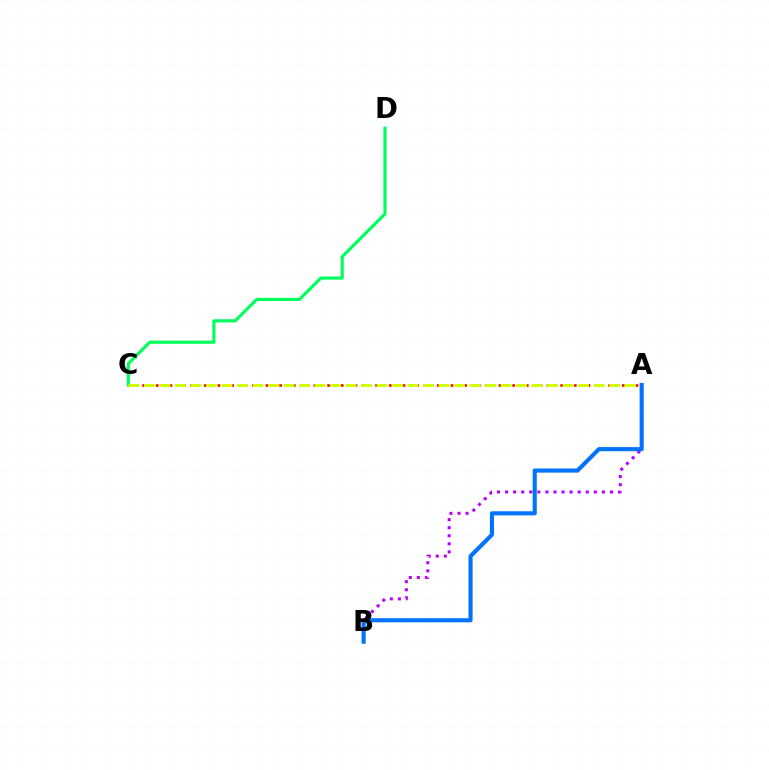{('A', 'C'): [{'color': '#ff0000', 'line_style': 'dotted', 'thickness': 1.86}, {'color': '#d1ff00', 'line_style': 'dashed', 'thickness': 2.11}], ('C', 'D'): [{'color': '#00ff5c', 'line_style': 'solid', 'thickness': 2.27}], ('A', 'B'): [{'color': '#b900ff', 'line_style': 'dotted', 'thickness': 2.19}, {'color': '#0074ff', 'line_style': 'solid', 'thickness': 2.97}]}